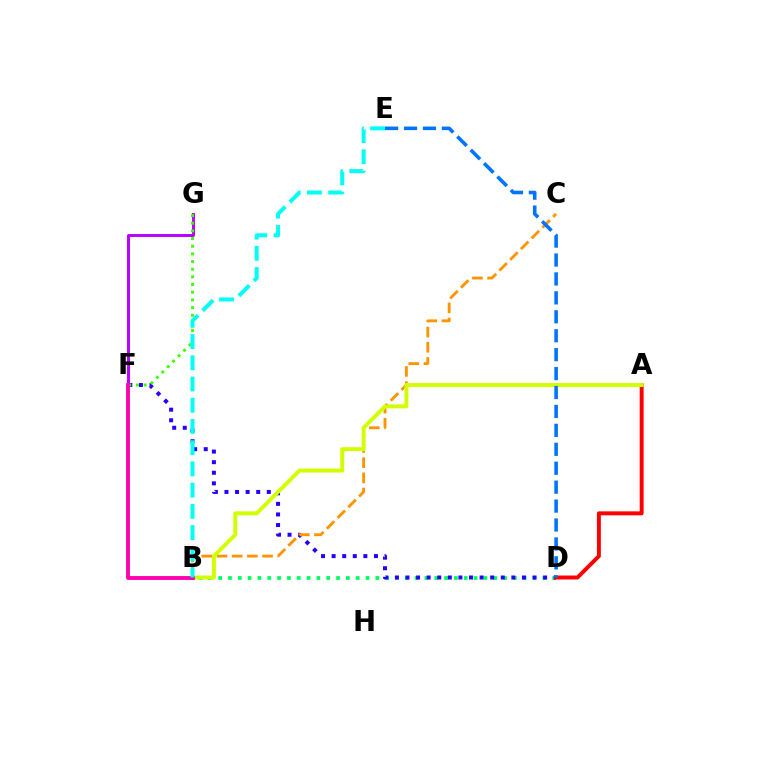{('B', 'D'): [{'color': '#00ff5c', 'line_style': 'dotted', 'thickness': 2.67}], ('D', 'F'): [{'color': '#2500ff', 'line_style': 'dotted', 'thickness': 2.88}], ('B', 'C'): [{'color': '#ff9400', 'line_style': 'dashed', 'thickness': 2.06}], ('A', 'D'): [{'color': '#ff0000', 'line_style': 'solid', 'thickness': 2.84}], ('F', 'G'): [{'color': '#b900ff', 'line_style': 'solid', 'thickness': 2.12}, {'color': '#3dff00', 'line_style': 'dotted', 'thickness': 2.08}], ('A', 'B'): [{'color': '#d1ff00', 'line_style': 'solid', 'thickness': 2.84}], ('B', 'F'): [{'color': '#ff00ac', 'line_style': 'solid', 'thickness': 2.78}], ('B', 'E'): [{'color': '#00fff6', 'line_style': 'dashed', 'thickness': 2.88}], ('D', 'E'): [{'color': '#0074ff', 'line_style': 'dashed', 'thickness': 2.57}]}